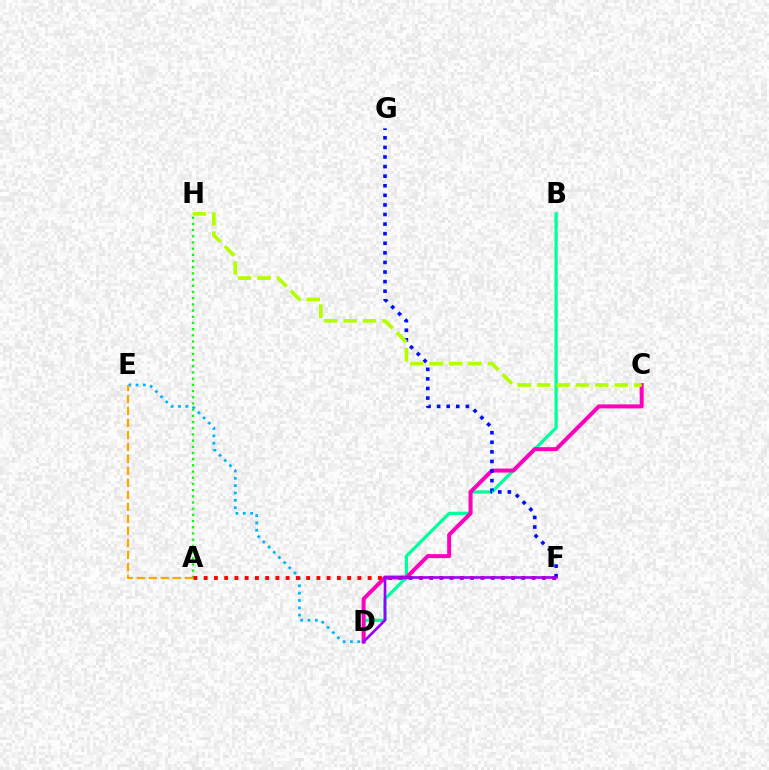{('A', 'H'): [{'color': '#08ff00', 'line_style': 'dotted', 'thickness': 1.68}], ('B', 'D'): [{'color': '#00ff9d', 'line_style': 'solid', 'thickness': 2.35}], ('C', 'D'): [{'color': '#ff00bd', 'line_style': 'solid', 'thickness': 2.87}], ('D', 'E'): [{'color': '#00b5ff', 'line_style': 'dotted', 'thickness': 1.99}], ('A', 'F'): [{'color': '#ff0000', 'line_style': 'dotted', 'thickness': 2.78}], ('A', 'E'): [{'color': '#ffa500', 'line_style': 'dashed', 'thickness': 1.63}], ('F', 'G'): [{'color': '#0010ff', 'line_style': 'dotted', 'thickness': 2.6}], ('C', 'H'): [{'color': '#b3ff00', 'line_style': 'dashed', 'thickness': 2.63}], ('D', 'F'): [{'color': '#9b00ff', 'line_style': 'solid', 'thickness': 1.9}]}